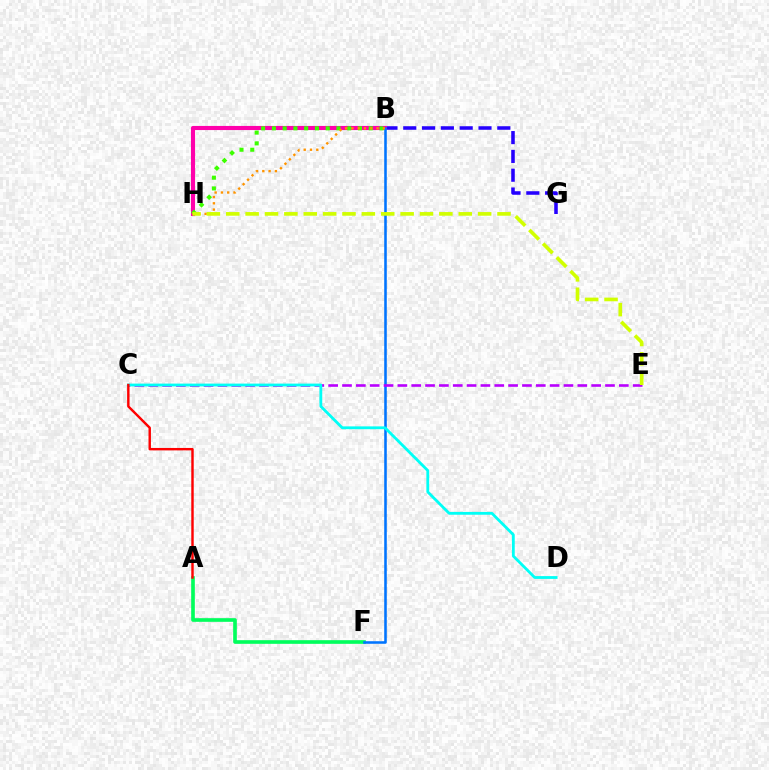{('A', 'F'): [{'color': '#00ff5c', 'line_style': 'solid', 'thickness': 2.62}], ('B', 'G'): [{'color': '#2500ff', 'line_style': 'dashed', 'thickness': 2.55}], ('B', 'H'): [{'color': '#ff00ac', 'line_style': 'solid', 'thickness': 2.97}, {'color': '#3dff00', 'line_style': 'dotted', 'thickness': 2.92}, {'color': '#ff9400', 'line_style': 'dotted', 'thickness': 1.71}], ('B', 'F'): [{'color': '#0074ff', 'line_style': 'solid', 'thickness': 1.84}], ('C', 'E'): [{'color': '#b900ff', 'line_style': 'dashed', 'thickness': 1.88}], ('C', 'D'): [{'color': '#00fff6', 'line_style': 'solid', 'thickness': 2.02}], ('A', 'C'): [{'color': '#ff0000', 'line_style': 'solid', 'thickness': 1.75}], ('E', 'H'): [{'color': '#d1ff00', 'line_style': 'dashed', 'thickness': 2.63}]}